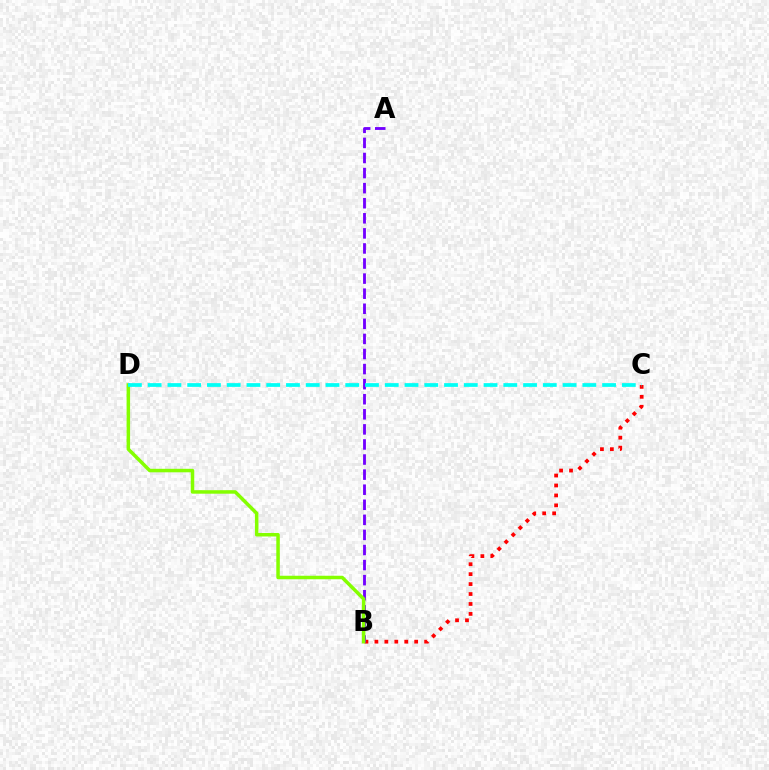{('B', 'C'): [{'color': '#ff0000', 'line_style': 'dotted', 'thickness': 2.7}], ('A', 'B'): [{'color': '#7200ff', 'line_style': 'dashed', 'thickness': 2.05}], ('B', 'D'): [{'color': '#84ff00', 'line_style': 'solid', 'thickness': 2.52}], ('C', 'D'): [{'color': '#00fff6', 'line_style': 'dashed', 'thickness': 2.68}]}